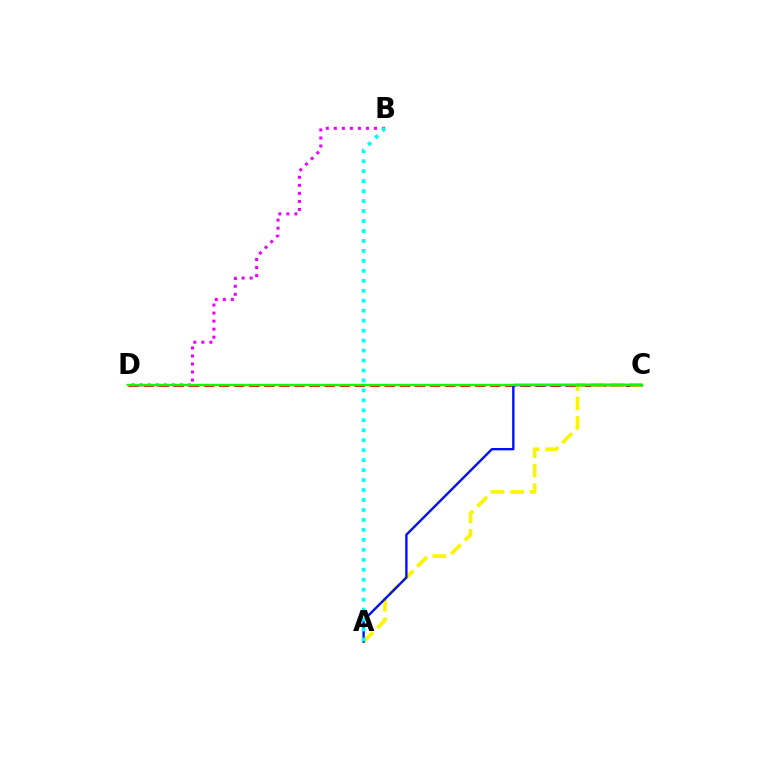{('C', 'D'): [{'color': '#ff0000', 'line_style': 'dashed', 'thickness': 2.05}, {'color': '#08ff00', 'line_style': 'solid', 'thickness': 1.7}], ('A', 'C'): [{'color': '#fcf500', 'line_style': 'dashed', 'thickness': 2.65}, {'color': '#0010ff', 'line_style': 'solid', 'thickness': 1.71}], ('B', 'D'): [{'color': '#ee00ff', 'line_style': 'dotted', 'thickness': 2.18}], ('A', 'B'): [{'color': '#00fff6', 'line_style': 'dotted', 'thickness': 2.71}]}